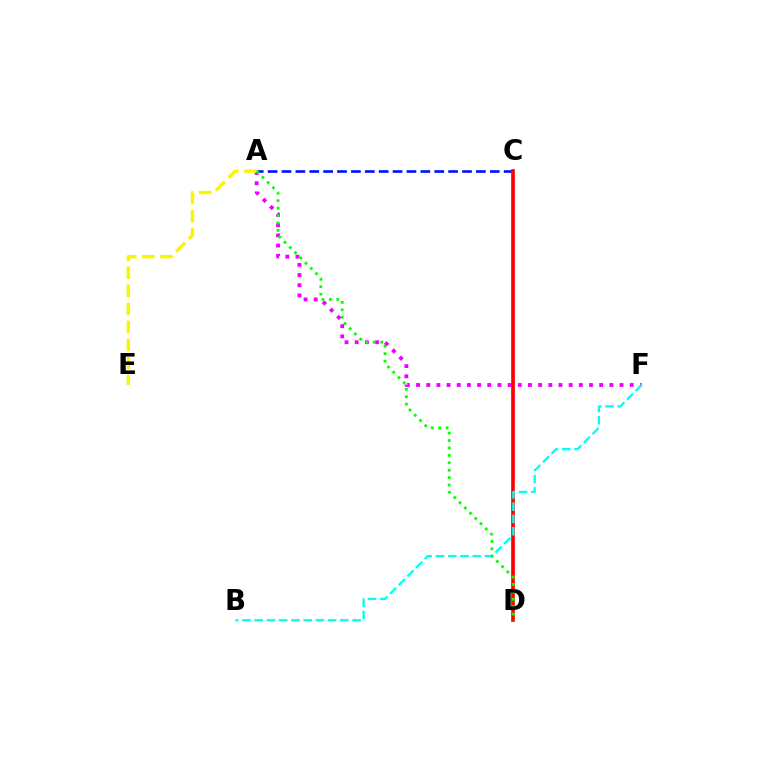{('A', 'C'): [{'color': '#0010ff', 'line_style': 'dashed', 'thickness': 1.89}], ('A', 'F'): [{'color': '#ee00ff', 'line_style': 'dotted', 'thickness': 2.76}], ('A', 'E'): [{'color': '#fcf500', 'line_style': 'dashed', 'thickness': 2.45}], ('C', 'D'): [{'color': '#ff0000', 'line_style': 'solid', 'thickness': 2.63}], ('B', 'F'): [{'color': '#00fff6', 'line_style': 'dashed', 'thickness': 1.66}], ('A', 'D'): [{'color': '#08ff00', 'line_style': 'dotted', 'thickness': 2.01}]}